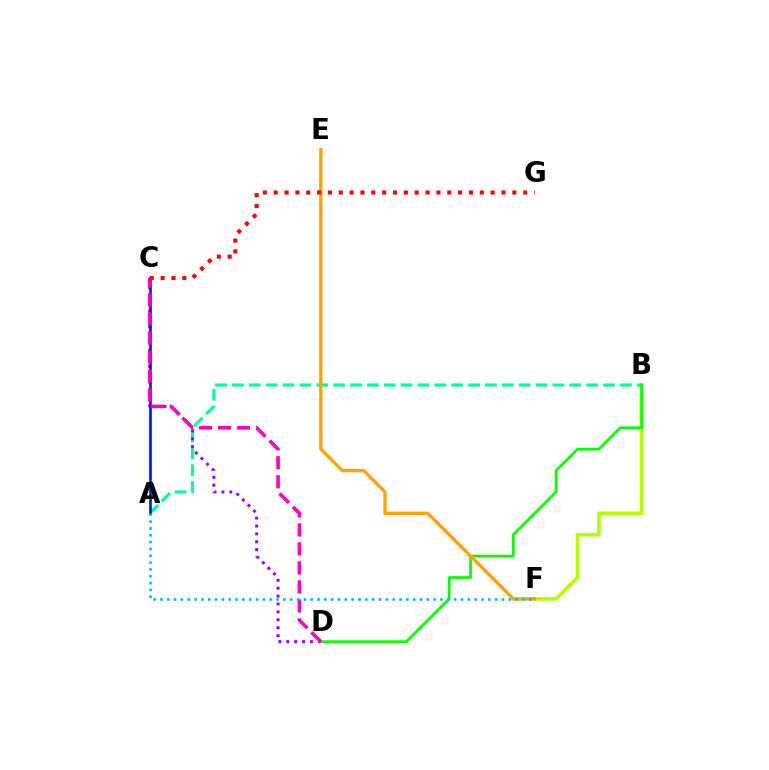{('B', 'F'): [{'color': '#b3ff00', 'line_style': 'solid', 'thickness': 2.66}], ('A', 'B'): [{'color': '#00ff9d', 'line_style': 'dashed', 'thickness': 2.29}], ('B', 'D'): [{'color': '#08ff00', 'line_style': 'solid', 'thickness': 1.95}], ('C', 'D'): [{'color': '#9b00ff', 'line_style': 'dotted', 'thickness': 2.15}, {'color': '#ff00bd', 'line_style': 'dashed', 'thickness': 2.58}], ('A', 'C'): [{'color': '#0010ff', 'line_style': 'solid', 'thickness': 1.87}], ('E', 'F'): [{'color': '#ffa500', 'line_style': 'solid', 'thickness': 2.44}], ('C', 'G'): [{'color': '#ff0000', 'line_style': 'dotted', 'thickness': 2.95}], ('A', 'F'): [{'color': '#00b5ff', 'line_style': 'dotted', 'thickness': 1.86}]}